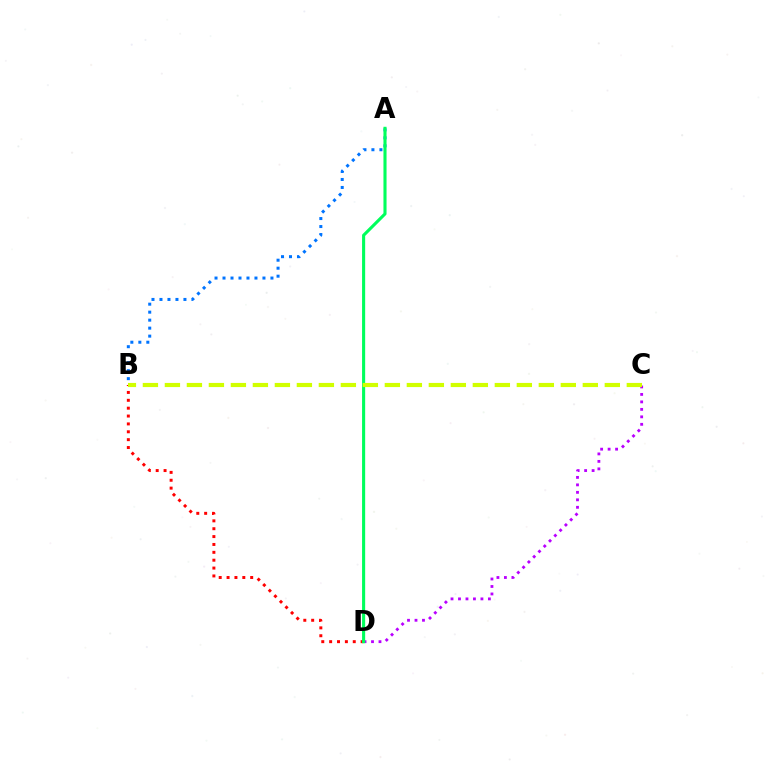{('B', 'D'): [{'color': '#ff0000', 'line_style': 'dotted', 'thickness': 2.14}], ('C', 'D'): [{'color': '#b900ff', 'line_style': 'dotted', 'thickness': 2.03}], ('A', 'B'): [{'color': '#0074ff', 'line_style': 'dotted', 'thickness': 2.17}], ('A', 'D'): [{'color': '#00ff5c', 'line_style': 'solid', 'thickness': 2.23}], ('B', 'C'): [{'color': '#d1ff00', 'line_style': 'dashed', 'thickness': 2.99}]}